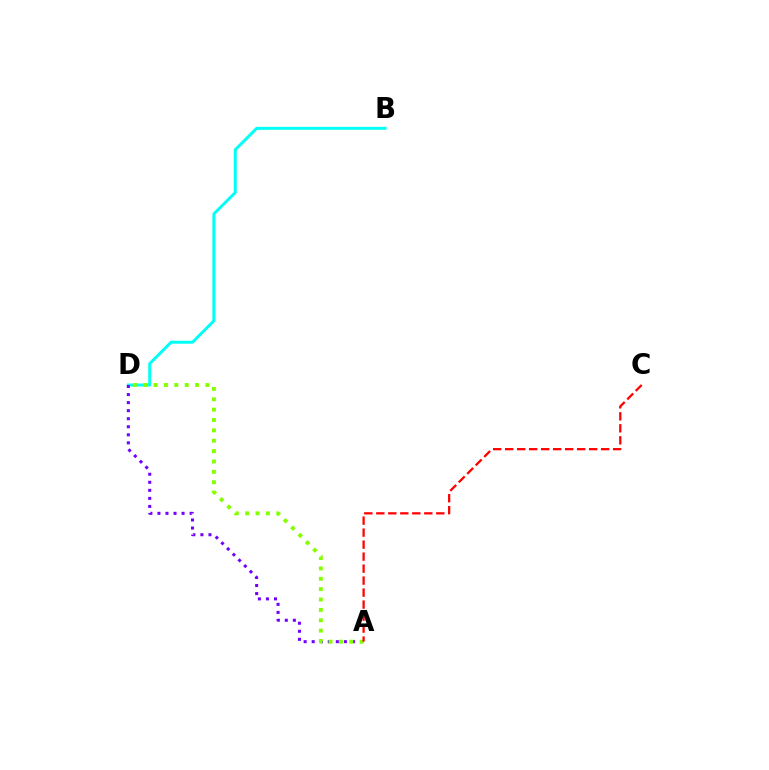{('B', 'D'): [{'color': '#00fff6', 'line_style': 'solid', 'thickness': 2.13}], ('A', 'D'): [{'color': '#7200ff', 'line_style': 'dotted', 'thickness': 2.19}, {'color': '#84ff00', 'line_style': 'dotted', 'thickness': 2.82}], ('A', 'C'): [{'color': '#ff0000', 'line_style': 'dashed', 'thickness': 1.63}]}